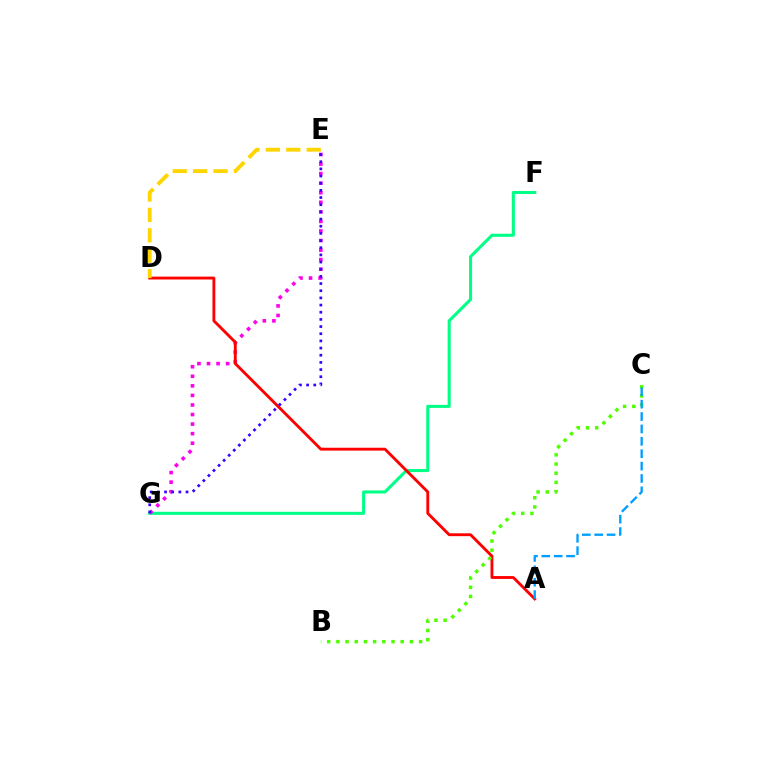{('F', 'G'): [{'color': '#00ff86', 'line_style': 'solid', 'thickness': 2.2}], ('E', 'G'): [{'color': '#ff00ed', 'line_style': 'dotted', 'thickness': 2.6}, {'color': '#3700ff', 'line_style': 'dotted', 'thickness': 1.95}], ('A', 'D'): [{'color': '#ff0000', 'line_style': 'solid', 'thickness': 2.06}], ('B', 'C'): [{'color': '#4fff00', 'line_style': 'dotted', 'thickness': 2.5}], ('A', 'C'): [{'color': '#009eff', 'line_style': 'dashed', 'thickness': 1.68}], ('D', 'E'): [{'color': '#ffd500', 'line_style': 'dashed', 'thickness': 2.77}]}